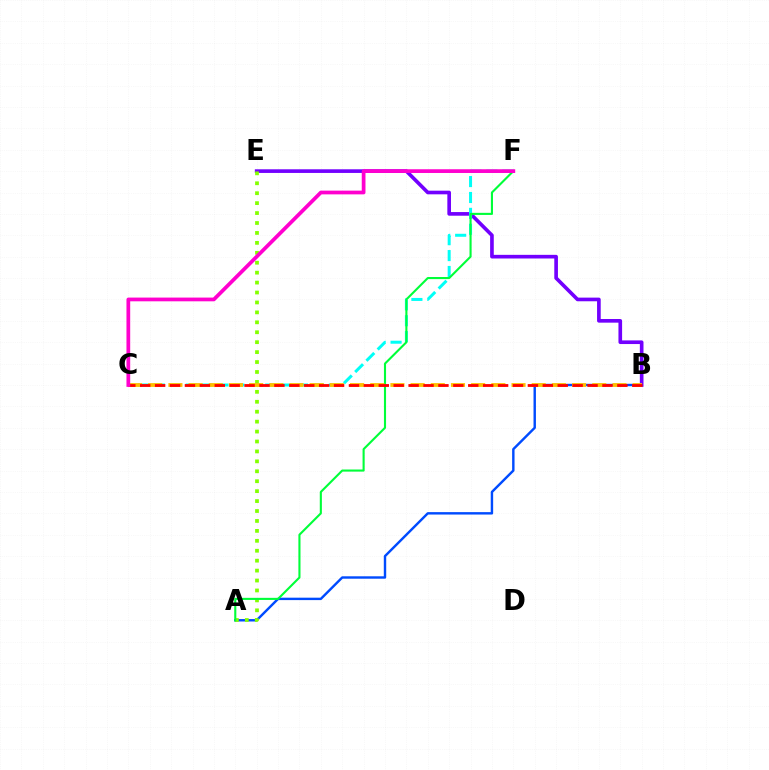{('A', 'B'): [{'color': '#004bff', 'line_style': 'solid', 'thickness': 1.74}], ('B', 'E'): [{'color': '#7200ff', 'line_style': 'solid', 'thickness': 2.63}], ('A', 'E'): [{'color': '#84ff00', 'line_style': 'dotted', 'thickness': 2.7}], ('C', 'F'): [{'color': '#00fff6', 'line_style': 'dashed', 'thickness': 2.16}, {'color': '#ff00cf', 'line_style': 'solid', 'thickness': 2.69}], ('A', 'F'): [{'color': '#00ff39', 'line_style': 'solid', 'thickness': 1.52}], ('B', 'C'): [{'color': '#ffbd00', 'line_style': 'dashed', 'thickness': 2.74}, {'color': '#ff0000', 'line_style': 'dashed', 'thickness': 2.03}]}